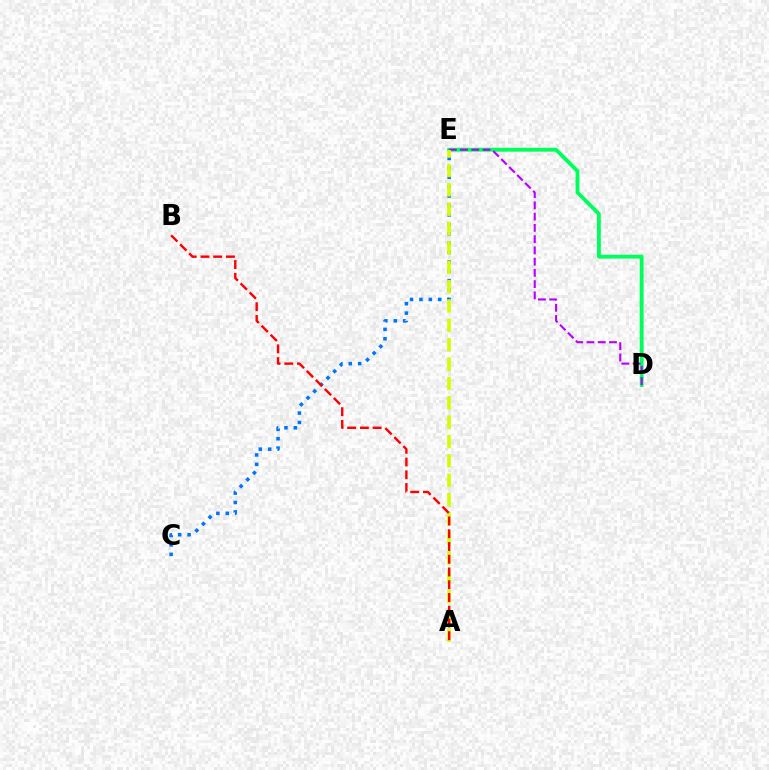{('D', 'E'): [{'color': '#00ff5c', 'line_style': 'solid', 'thickness': 2.77}, {'color': '#b900ff', 'line_style': 'dashed', 'thickness': 1.53}], ('C', 'E'): [{'color': '#0074ff', 'line_style': 'dotted', 'thickness': 2.56}], ('A', 'E'): [{'color': '#d1ff00', 'line_style': 'dashed', 'thickness': 2.63}], ('A', 'B'): [{'color': '#ff0000', 'line_style': 'dashed', 'thickness': 1.73}]}